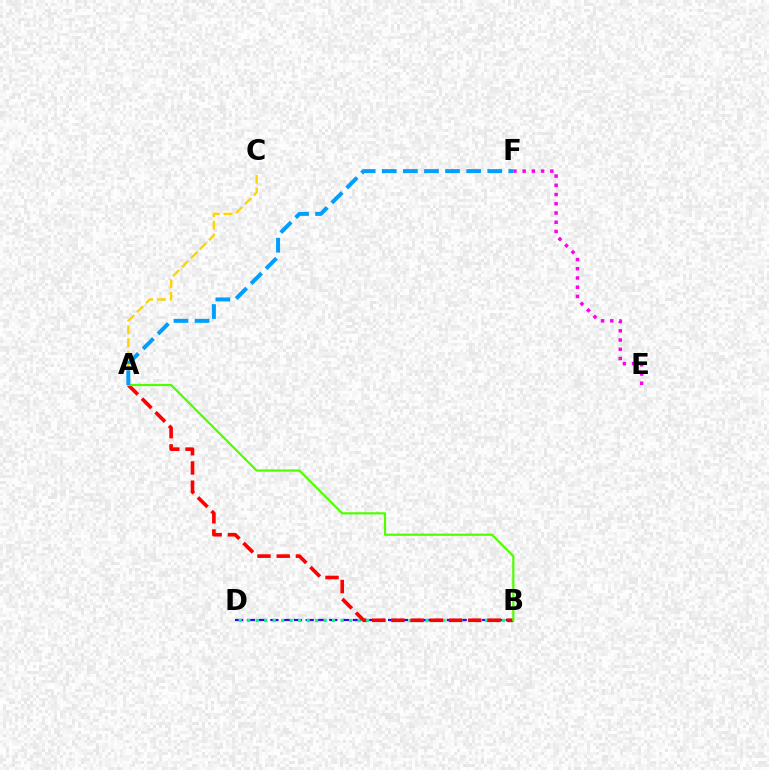{('A', 'C'): [{'color': '#ffd500', 'line_style': 'dashed', 'thickness': 1.73}], ('B', 'D'): [{'color': '#3700ff', 'line_style': 'dashed', 'thickness': 1.6}, {'color': '#00ff86', 'line_style': 'dotted', 'thickness': 2.31}], ('A', 'B'): [{'color': '#ff0000', 'line_style': 'dashed', 'thickness': 2.61}, {'color': '#4fff00', 'line_style': 'solid', 'thickness': 1.6}], ('E', 'F'): [{'color': '#ff00ed', 'line_style': 'dotted', 'thickness': 2.51}], ('A', 'F'): [{'color': '#009eff', 'line_style': 'dashed', 'thickness': 2.87}]}